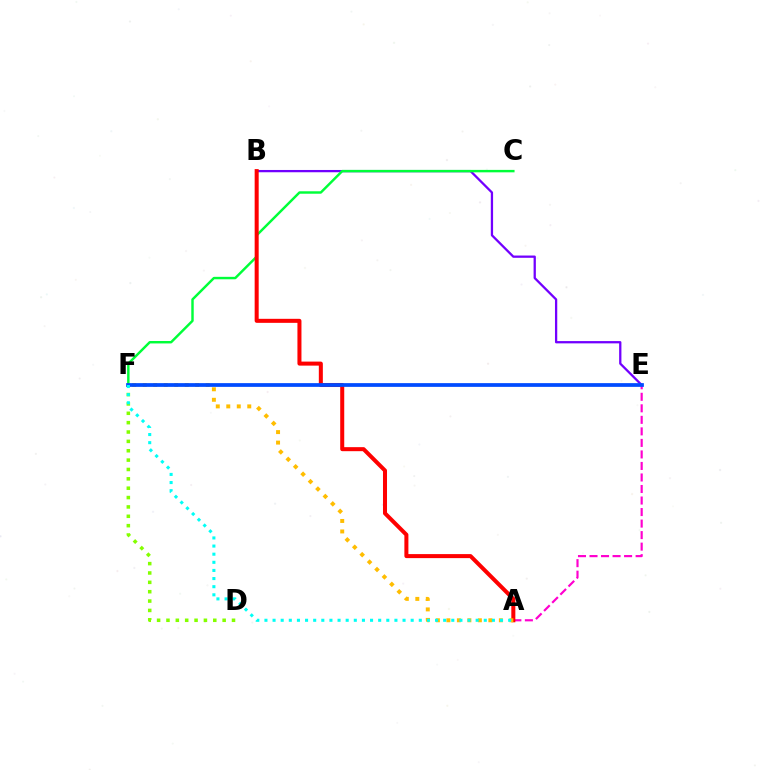{('B', 'E'): [{'color': '#7200ff', 'line_style': 'solid', 'thickness': 1.64}], ('A', 'E'): [{'color': '#ff00cf', 'line_style': 'dashed', 'thickness': 1.57}], ('C', 'F'): [{'color': '#00ff39', 'line_style': 'solid', 'thickness': 1.76}], ('A', 'B'): [{'color': '#ff0000', 'line_style': 'solid', 'thickness': 2.9}], ('D', 'F'): [{'color': '#84ff00', 'line_style': 'dotted', 'thickness': 2.54}], ('A', 'F'): [{'color': '#ffbd00', 'line_style': 'dotted', 'thickness': 2.85}, {'color': '#00fff6', 'line_style': 'dotted', 'thickness': 2.21}], ('E', 'F'): [{'color': '#004bff', 'line_style': 'solid', 'thickness': 2.69}]}